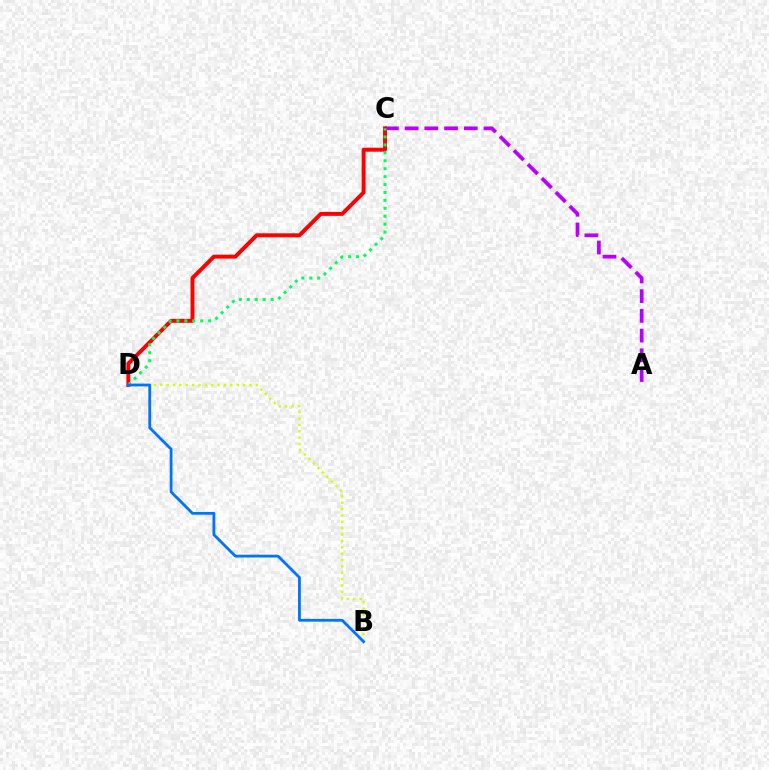{('A', 'C'): [{'color': '#b900ff', 'line_style': 'dashed', 'thickness': 2.68}], ('C', 'D'): [{'color': '#ff0000', 'line_style': 'solid', 'thickness': 2.84}, {'color': '#00ff5c', 'line_style': 'dotted', 'thickness': 2.15}], ('B', 'D'): [{'color': '#d1ff00', 'line_style': 'dotted', 'thickness': 1.73}, {'color': '#0074ff', 'line_style': 'solid', 'thickness': 2.01}]}